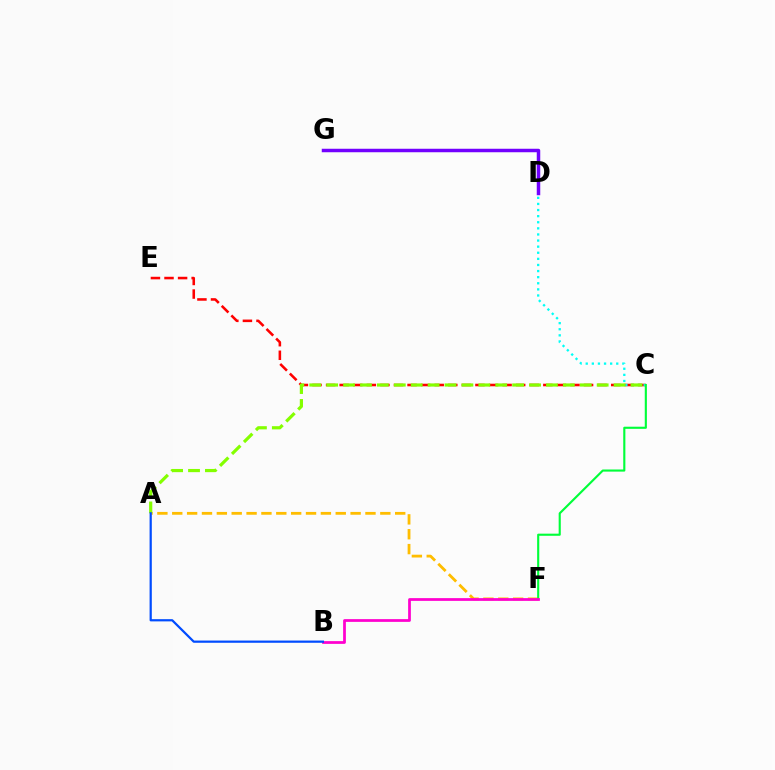{('A', 'F'): [{'color': '#ffbd00', 'line_style': 'dashed', 'thickness': 2.02}], ('C', 'E'): [{'color': '#ff0000', 'line_style': 'dashed', 'thickness': 1.84}], ('C', 'D'): [{'color': '#00fff6', 'line_style': 'dotted', 'thickness': 1.66}], ('A', 'C'): [{'color': '#84ff00', 'line_style': 'dashed', 'thickness': 2.3}], ('D', 'G'): [{'color': '#7200ff', 'line_style': 'solid', 'thickness': 2.51}], ('C', 'F'): [{'color': '#00ff39', 'line_style': 'solid', 'thickness': 1.53}], ('B', 'F'): [{'color': '#ff00cf', 'line_style': 'solid', 'thickness': 1.98}], ('A', 'B'): [{'color': '#004bff', 'line_style': 'solid', 'thickness': 1.6}]}